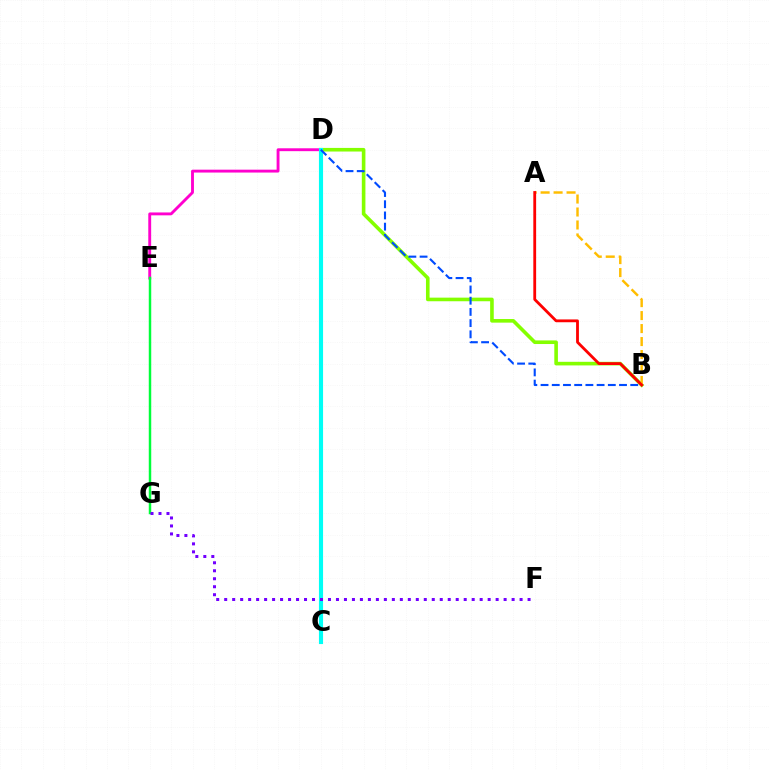{('B', 'D'): [{'color': '#84ff00', 'line_style': 'solid', 'thickness': 2.6}, {'color': '#004bff', 'line_style': 'dashed', 'thickness': 1.52}], ('D', 'E'): [{'color': '#ff00cf', 'line_style': 'solid', 'thickness': 2.07}], ('E', 'G'): [{'color': '#00ff39', 'line_style': 'solid', 'thickness': 1.78}], ('C', 'D'): [{'color': '#00fff6', 'line_style': 'solid', 'thickness': 2.97}], ('A', 'B'): [{'color': '#ffbd00', 'line_style': 'dashed', 'thickness': 1.76}, {'color': '#ff0000', 'line_style': 'solid', 'thickness': 2.02}], ('F', 'G'): [{'color': '#7200ff', 'line_style': 'dotted', 'thickness': 2.17}]}